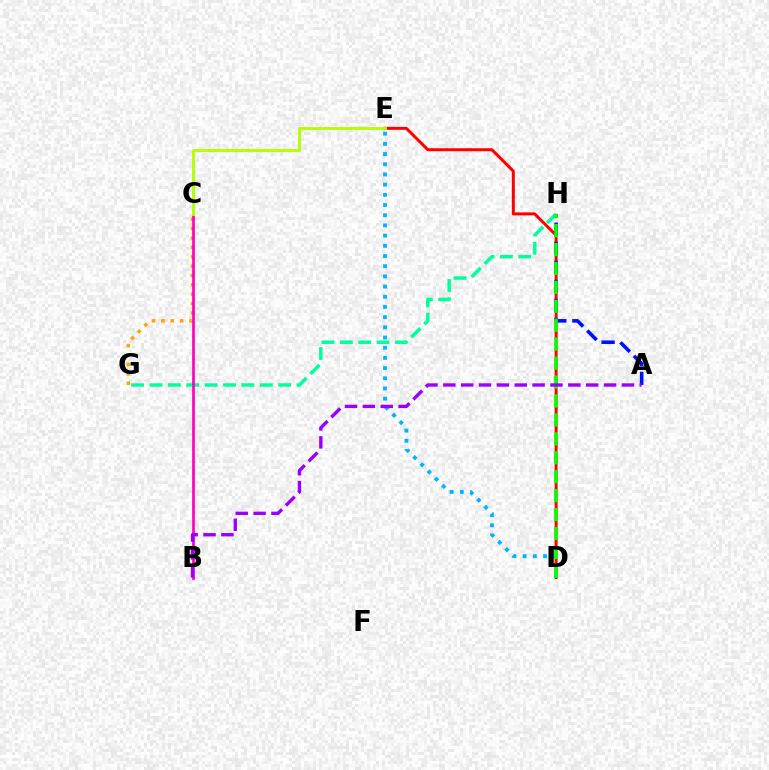{('D', 'E'): [{'color': '#ff0000', 'line_style': 'solid', 'thickness': 2.14}, {'color': '#00b5ff', 'line_style': 'dotted', 'thickness': 2.77}], ('C', 'G'): [{'color': '#ffa500', 'line_style': 'dotted', 'thickness': 2.55}], ('A', 'H'): [{'color': '#0010ff', 'line_style': 'dashed', 'thickness': 2.59}], ('G', 'H'): [{'color': '#00ff9d', 'line_style': 'dashed', 'thickness': 2.5}], ('B', 'C'): [{'color': '#ff00bd', 'line_style': 'solid', 'thickness': 1.94}], ('D', 'H'): [{'color': '#08ff00', 'line_style': 'dashed', 'thickness': 2.57}], ('C', 'E'): [{'color': '#b3ff00', 'line_style': 'solid', 'thickness': 2.06}], ('A', 'B'): [{'color': '#9b00ff', 'line_style': 'dashed', 'thickness': 2.43}]}